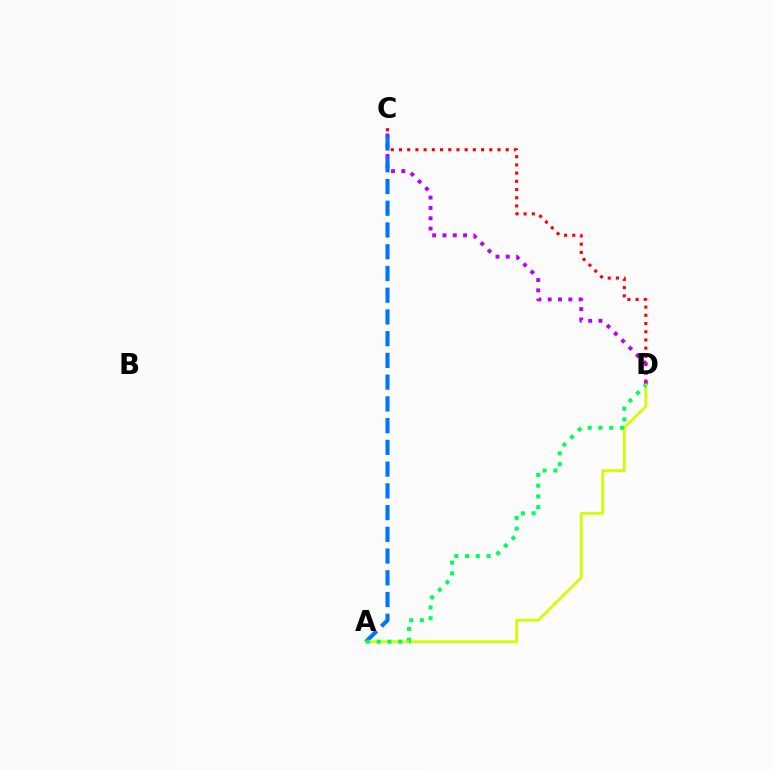{('C', 'D'): [{'color': '#ff0000', 'line_style': 'dotted', 'thickness': 2.23}, {'color': '#b900ff', 'line_style': 'dotted', 'thickness': 2.8}], ('A', 'D'): [{'color': '#d1ff00', 'line_style': 'solid', 'thickness': 2.01}, {'color': '#00ff5c', 'line_style': 'dotted', 'thickness': 2.92}], ('A', 'C'): [{'color': '#0074ff', 'line_style': 'dashed', 'thickness': 2.95}]}